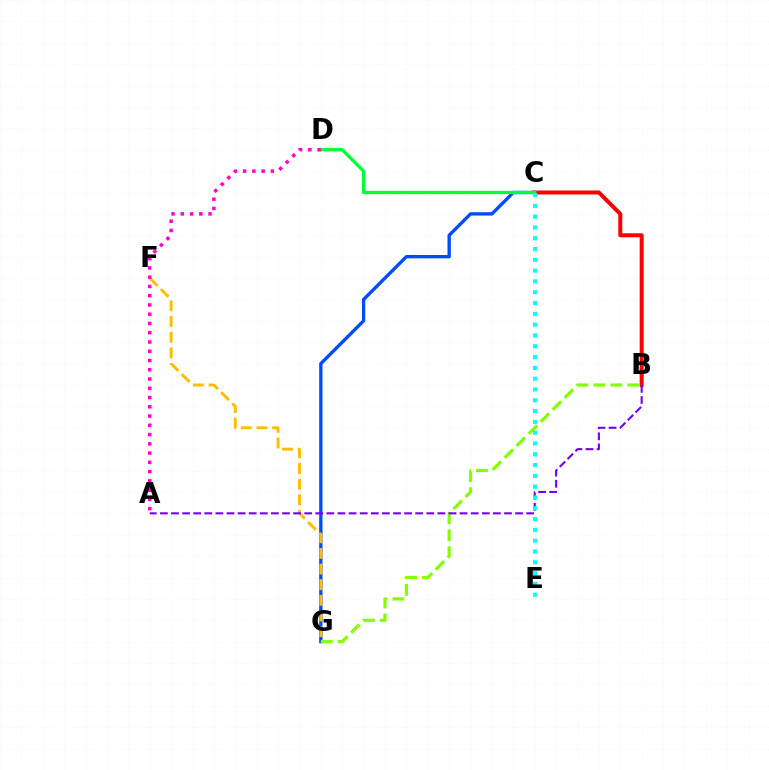{('C', 'G'): [{'color': '#004bff', 'line_style': 'solid', 'thickness': 2.4}], ('B', 'C'): [{'color': '#ff0000', 'line_style': 'solid', 'thickness': 2.88}], ('F', 'G'): [{'color': '#ffbd00', 'line_style': 'dashed', 'thickness': 2.12}], ('B', 'G'): [{'color': '#84ff00', 'line_style': 'dashed', 'thickness': 2.31}], ('C', 'D'): [{'color': '#00ff39', 'line_style': 'solid', 'thickness': 2.4}], ('A', 'D'): [{'color': '#ff00cf', 'line_style': 'dotted', 'thickness': 2.52}], ('A', 'B'): [{'color': '#7200ff', 'line_style': 'dashed', 'thickness': 1.51}], ('C', 'E'): [{'color': '#00fff6', 'line_style': 'dotted', 'thickness': 2.93}]}